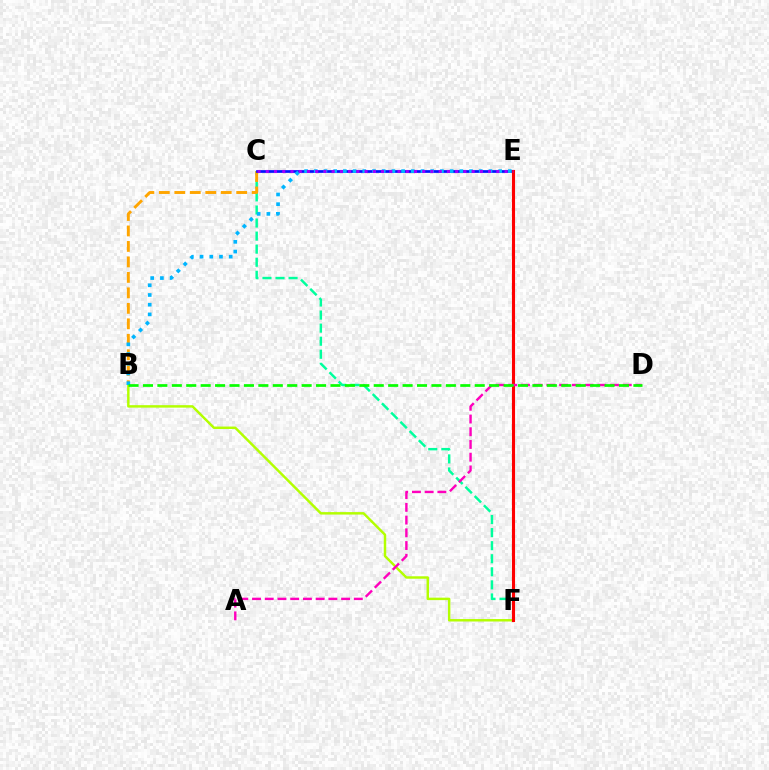{('C', 'F'): [{'color': '#00ff9d', 'line_style': 'dashed', 'thickness': 1.77}], ('B', 'C'): [{'color': '#ffa500', 'line_style': 'dashed', 'thickness': 2.1}], ('B', 'F'): [{'color': '#b3ff00', 'line_style': 'solid', 'thickness': 1.77}], ('C', 'E'): [{'color': '#0010ff', 'line_style': 'solid', 'thickness': 1.95}, {'color': '#9b00ff', 'line_style': 'dotted', 'thickness': 2.24}], ('B', 'E'): [{'color': '#00b5ff', 'line_style': 'dotted', 'thickness': 2.64}], ('E', 'F'): [{'color': '#ff0000', 'line_style': 'solid', 'thickness': 2.23}], ('A', 'D'): [{'color': '#ff00bd', 'line_style': 'dashed', 'thickness': 1.73}], ('B', 'D'): [{'color': '#08ff00', 'line_style': 'dashed', 'thickness': 1.96}]}